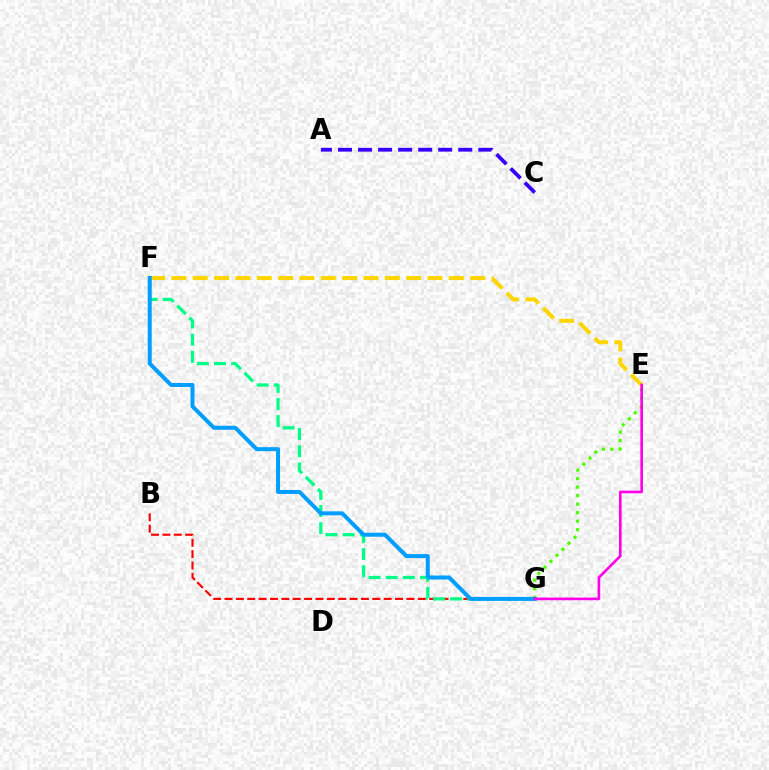{('B', 'G'): [{'color': '#ff0000', 'line_style': 'dashed', 'thickness': 1.54}], ('F', 'G'): [{'color': '#00ff86', 'line_style': 'dashed', 'thickness': 2.33}, {'color': '#009eff', 'line_style': 'solid', 'thickness': 2.87}], ('E', 'F'): [{'color': '#ffd500', 'line_style': 'dashed', 'thickness': 2.9}], ('E', 'G'): [{'color': '#4fff00', 'line_style': 'dotted', 'thickness': 2.32}, {'color': '#ff00ed', 'line_style': 'solid', 'thickness': 1.91}], ('A', 'C'): [{'color': '#3700ff', 'line_style': 'dashed', 'thickness': 2.72}]}